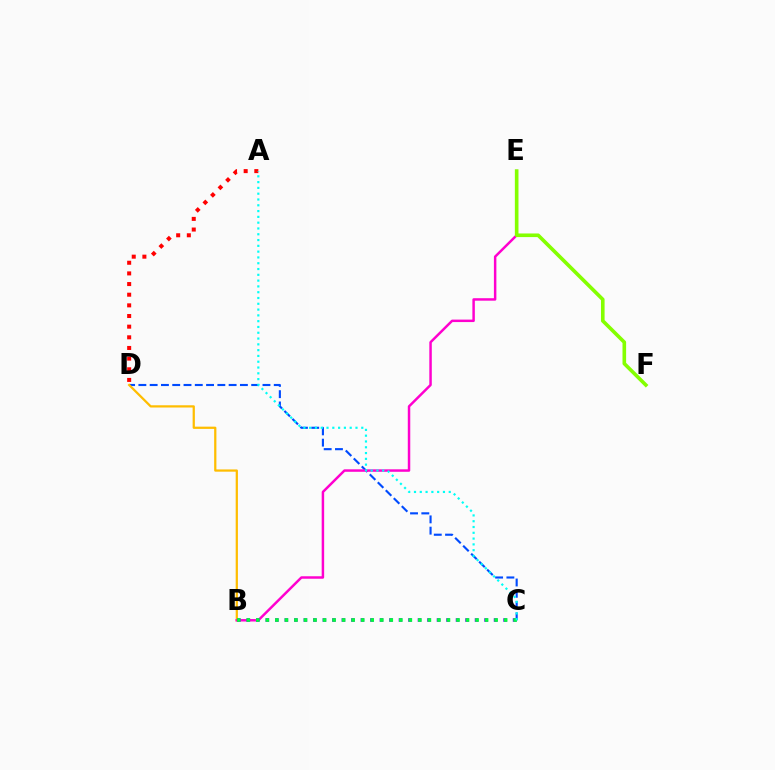{('C', 'D'): [{'color': '#004bff', 'line_style': 'dashed', 'thickness': 1.53}], ('A', 'D'): [{'color': '#ff0000', 'line_style': 'dotted', 'thickness': 2.89}], ('B', 'D'): [{'color': '#ffbd00', 'line_style': 'solid', 'thickness': 1.61}], ('B', 'E'): [{'color': '#ff00cf', 'line_style': 'solid', 'thickness': 1.78}], ('B', 'C'): [{'color': '#7200ff', 'line_style': 'dotted', 'thickness': 2.58}, {'color': '#00ff39', 'line_style': 'dotted', 'thickness': 2.59}], ('A', 'C'): [{'color': '#00fff6', 'line_style': 'dotted', 'thickness': 1.57}], ('E', 'F'): [{'color': '#84ff00', 'line_style': 'solid', 'thickness': 2.61}]}